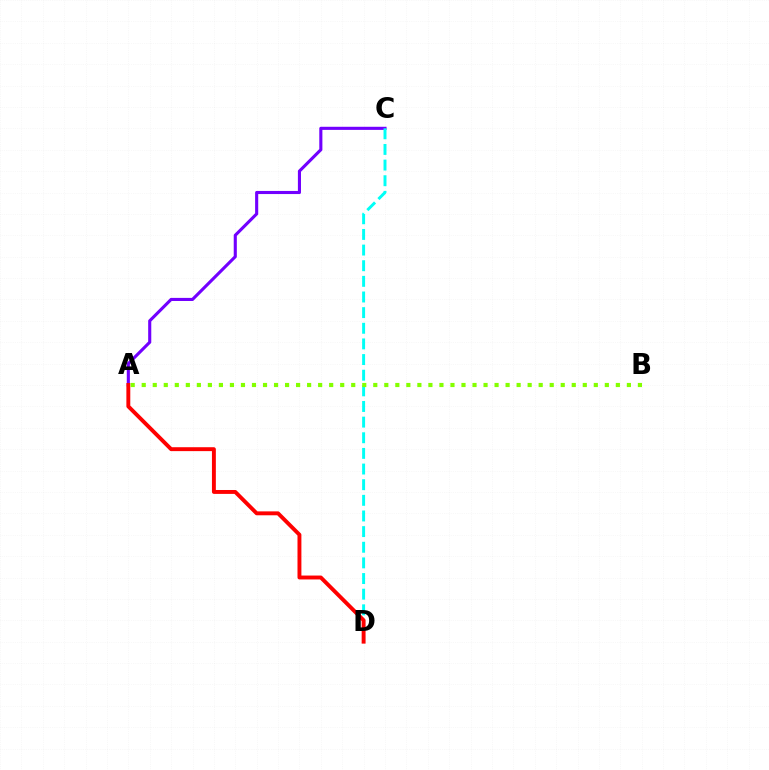{('A', 'C'): [{'color': '#7200ff', 'line_style': 'solid', 'thickness': 2.23}], ('C', 'D'): [{'color': '#00fff6', 'line_style': 'dashed', 'thickness': 2.12}], ('A', 'D'): [{'color': '#ff0000', 'line_style': 'solid', 'thickness': 2.81}], ('A', 'B'): [{'color': '#84ff00', 'line_style': 'dotted', 'thickness': 3.0}]}